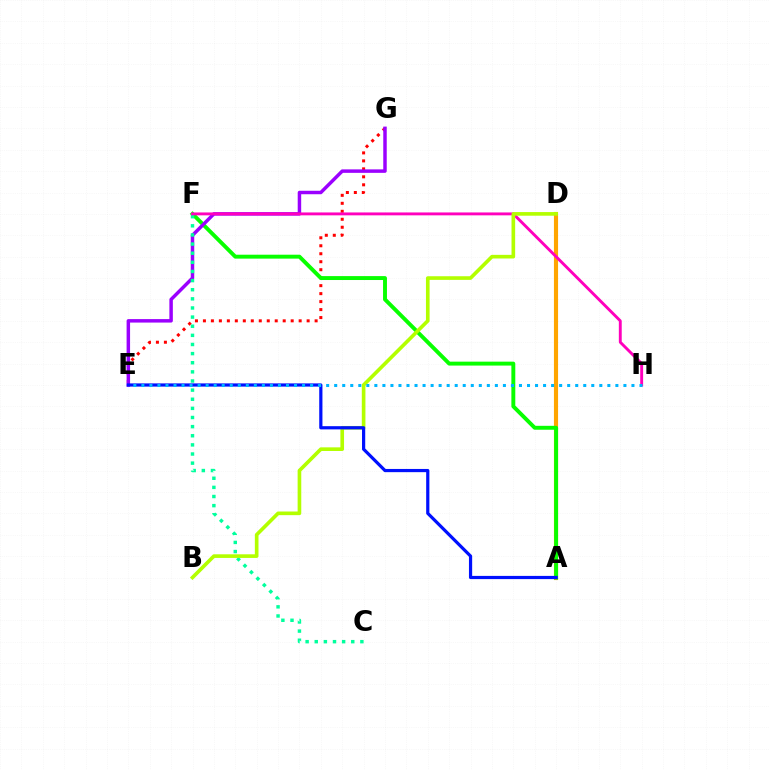{('A', 'D'): [{'color': '#ffa500', 'line_style': 'solid', 'thickness': 2.98}], ('E', 'G'): [{'color': '#ff0000', 'line_style': 'dotted', 'thickness': 2.17}, {'color': '#9b00ff', 'line_style': 'solid', 'thickness': 2.5}], ('A', 'F'): [{'color': '#08ff00', 'line_style': 'solid', 'thickness': 2.82}], ('C', 'F'): [{'color': '#00ff9d', 'line_style': 'dotted', 'thickness': 2.48}], ('F', 'H'): [{'color': '#ff00bd', 'line_style': 'solid', 'thickness': 2.08}], ('B', 'D'): [{'color': '#b3ff00', 'line_style': 'solid', 'thickness': 2.62}], ('A', 'E'): [{'color': '#0010ff', 'line_style': 'solid', 'thickness': 2.31}], ('E', 'H'): [{'color': '#00b5ff', 'line_style': 'dotted', 'thickness': 2.18}]}